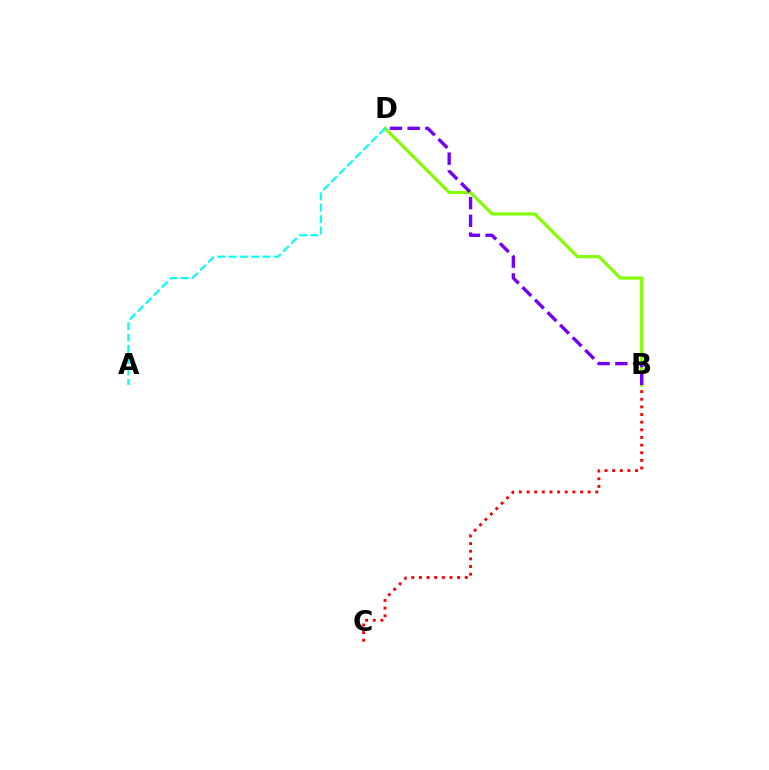{('B', 'C'): [{'color': '#ff0000', 'line_style': 'dotted', 'thickness': 2.08}], ('B', 'D'): [{'color': '#84ff00', 'line_style': 'solid', 'thickness': 2.26}, {'color': '#7200ff', 'line_style': 'dashed', 'thickness': 2.41}], ('A', 'D'): [{'color': '#00fff6', 'line_style': 'dashed', 'thickness': 1.54}]}